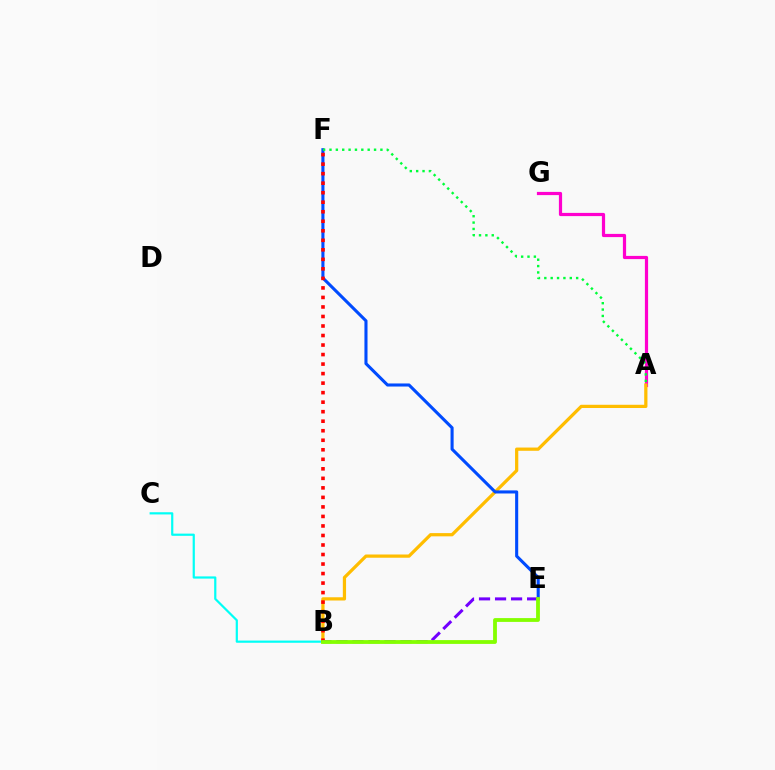{('A', 'G'): [{'color': '#ff00cf', 'line_style': 'solid', 'thickness': 2.3}], ('B', 'C'): [{'color': '#00fff6', 'line_style': 'solid', 'thickness': 1.59}], ('A', 'B'): [{'color': '#ffbd00', 'line_style': 'solid', 'thickness': 2.33}], ('E', 'F'): [{'color': '#004bff', 'line_style': 'solid', 'thickness': 2.22}], ('B', 'F'): [{'color': '#ff0000', 'line_style': 'dotted', 'thickness': 2.59}], ('B', 'E'): [{'color': '#7200ff', 'line_style': 'dashed', 'thickness': 2.18}, {'color': '#84ff00', 'line_style': 'solid', 'thickness': 2.74}], ('A', 'F'): [{'color': '#00ff39', 'line_style': 'dotted', 'thickness': 1.73}]}